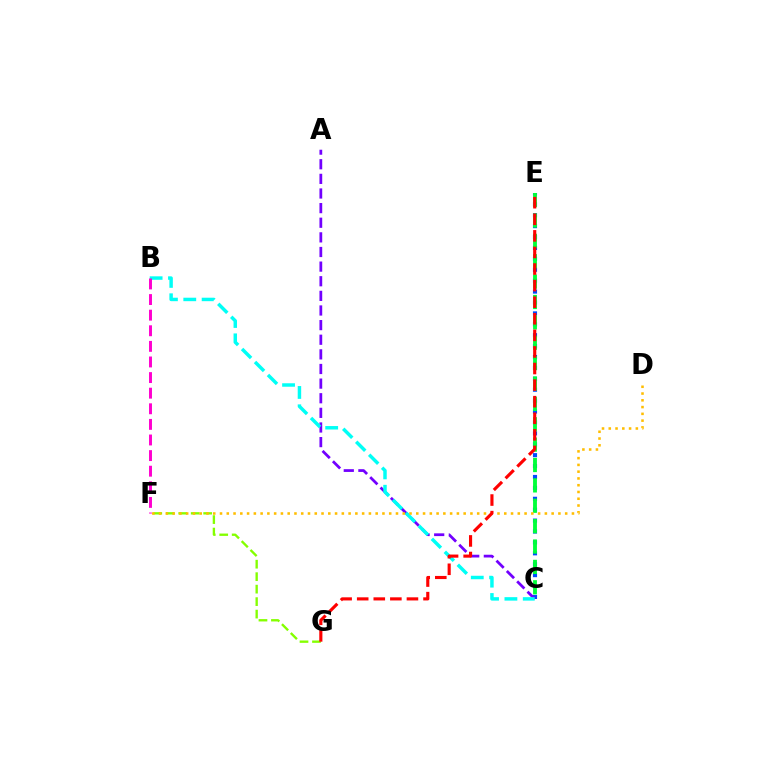{('C', 'E'): [{'color': '#004bff', 'line_style': 'dotted', 'thickness': 2.96}, {'color': '#00ff39', 'line_style': 'dashed', 'thickness': 2.77}], ('A', 'C'): [{'color': '#7200ff', 'line_style': 'dashed', 'thickness': 1.99}], ('F', 'G'): [{'color': '#84ff00', 'line_style': 'dashed', 'thickness': 1.69}], ('B', 'C'): [{'color': '#00fff6', 'line_style': 'dashed', 'thickness': 2.49}], ('B', 'F'): [{'color': '#ff00cf', 'line_style': 'dashed', 'thickness': 2.12}], ('D', 'F'): [{'color': '#ffbd00', 'line_style': 'dotted', 'thickness': 1.84}], ('E', 'G'): [{'color': '#ff0000', 'line_style': 'dashed', 'thickness': 2.25}]}